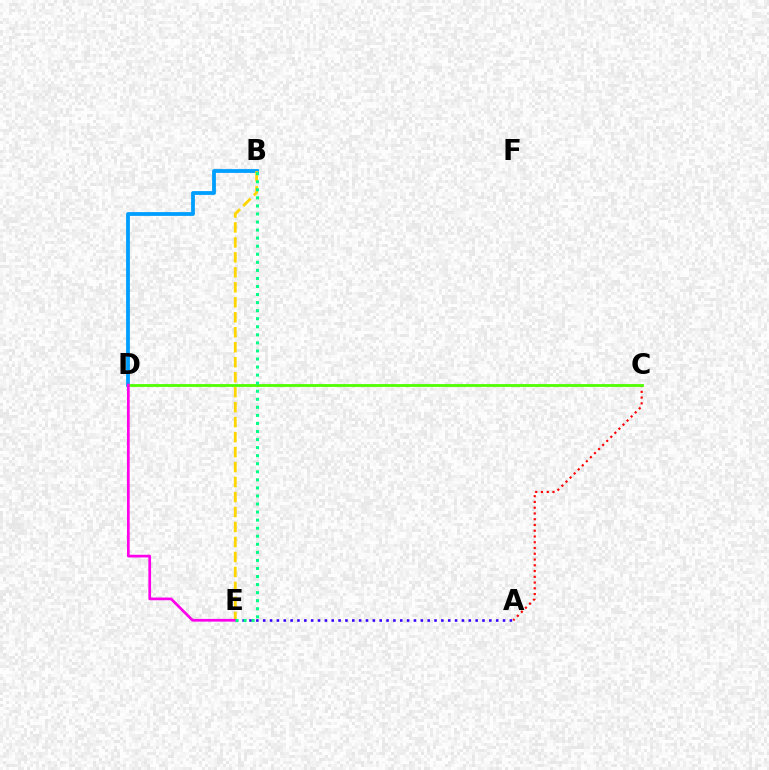{('A', 'E'): [{'color': '#3700ff', 'line_style': 'dotted', 'thickness': 1.86}], ('B', 'D'): [{'color': '#009eff', 'line_style': 'solid', 'thickness': 2.73}], ('A', 'C'): [{'color': '#ff0000', 'line_style': 'dotted', 'thickness': 1.56}], ('B', 'E'): [{'color': '#ffd500', 'line_style': 'dashed', 'thickness': 2.03}, {'color': '#00ff86', 'line_style': 'dotted', 'thickness': 2.19}], ('C', 'D'): [{'color': '#4fff00', 'line_style': 'solid', 'thickness': 2.02}], ('D', 'E'): [{'color': '#ff00ed', 'line_style': 'solid', 'thickness': 1.95}]}